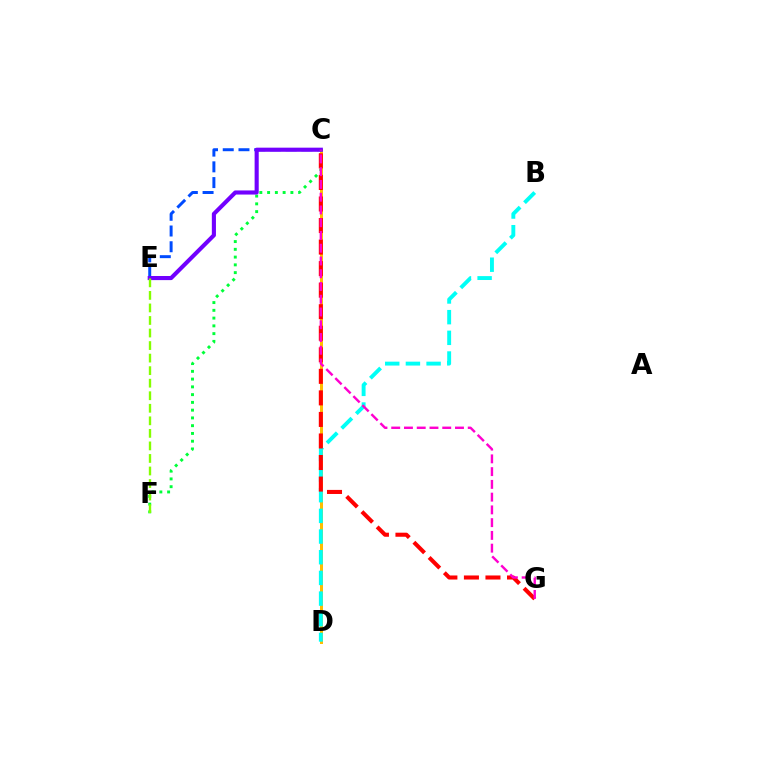{('C', 'F'): [{'color': '#00ff39', 'line_style': 'dotted', 'thickness': 2.11}], ('C', 'D'): [{'color': '#ffbd00', 'line_style': 'solid', 'thickness': 2.16}], ('C', 'E'): [{'color': '#004bff', 'line_style': 'dashed', 'thickness': 2.14}, {'color': '#7200ff', 'line_style': 'solid', 'thickness': 2.96}], ('B', 'D'): [{'color': '#00fff6', 'line_style': 'dashed', 'thickness': 2.81}], ('E', 'F'): [{'color': '#84ff00', 'line_style': 'dashed', 'thickness': 1.7}], ('C', 'G'): [{'color': '#ff0000', 'line_style': 'dashed', 'thickness': 2.93}, {'color': '#ff00cf', 'line_style': 'dashed', 'thickness': 1.73}]}